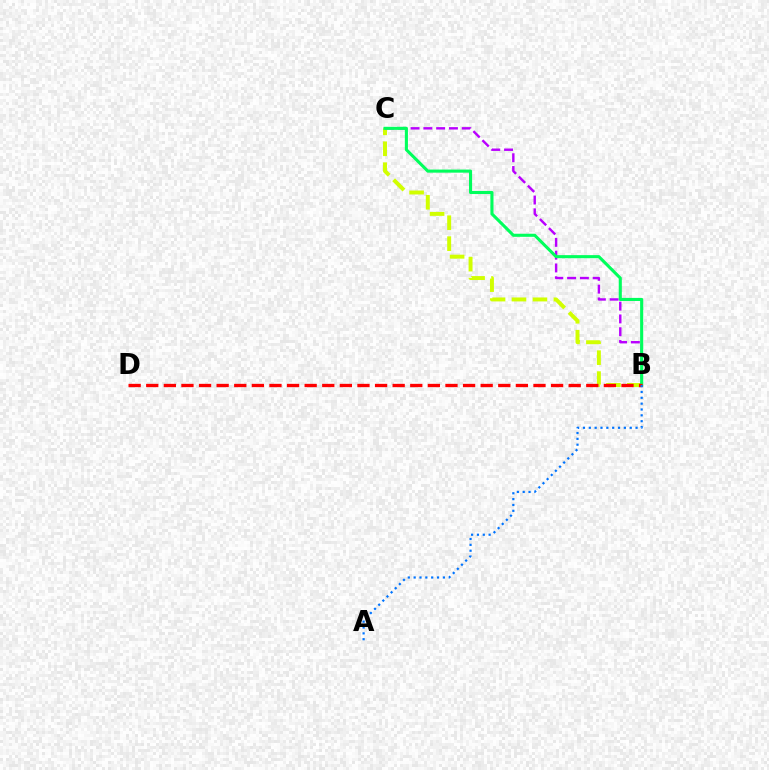{('B', 'C'): [{'color': '#d1ff00', 'line_style': 'dashed', 'thickness': 2.84}, {'color': '#b900ff', 'line_style': 'dashed', 'thickness': 1.74}, {'color': '#00ff5c', 'line_style': 'solid', 'thickness': 2.22}], ('B', 'D'): [{'color': '#ff0000', 'line_style': 'dashed', 'thickness': 2.39}], ('A', 'B'): [{'color': '#0074ff', 'line_style': 'dotted', 'thickness': 1.59}]}